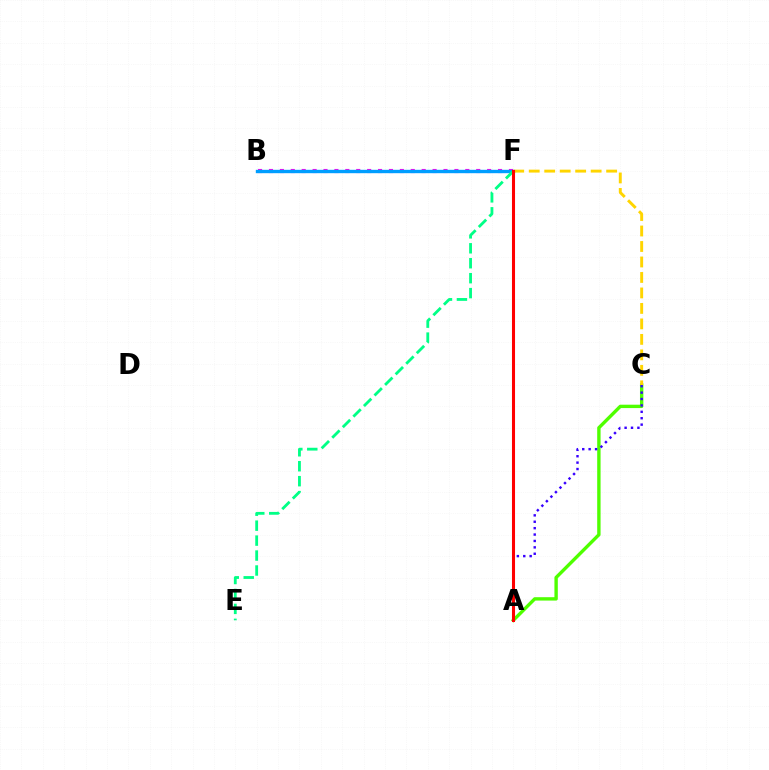{('A', 'C'): [{'color': '#4fff00', 'line_style': 'solid', 'thickness': 2.43}, {'color': '#3700ff', 'line_style': 'dotted', 'thickness': 1.74}], ('B', 'F'): [{'color': '#ff00ed', 'line_style': 'dotted', 'thickness': 2.96}, {'color': '#009eff', 'line_style': 'solid', 'thickness': 2.43}], ('E', 'F'): [{'color': '#00ff86', 'line_style': 'dashed', 'thickness': 2.03}], ('C', 'F'): [{'color': '#ffd500', 'line_style': 'dashed', 'thickness': 2.1}], ('A', 'F'): [{'color': '#ff0000', 'line_style': 'solid', 'thickness': 2.21}]}